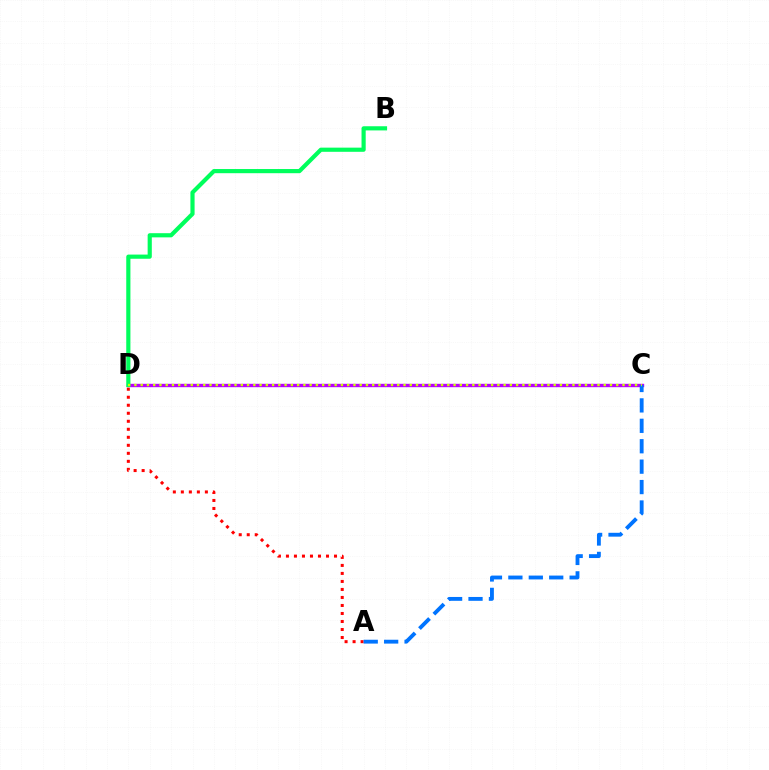{('C', 'D'): [{'color': '#b900ff', 'line_style': 'solid', 'thickness': 2.43}, {'color': '#d1ff00', 'line_style': 'dotted', 'thickness': 1.7}], ('A', 'D'): [{'color': '#ff0000', 'line_style': 'dotted', 'thickness': 2.18}], ('B', 'D'): [{'color': '#00ff5c', 'line_style': 'solid', 'thickness': 3.0}], ('A', 'C'): [{'color': '#0074ff', 'line_style': 'dashed', 'thickness': 2.77}]}